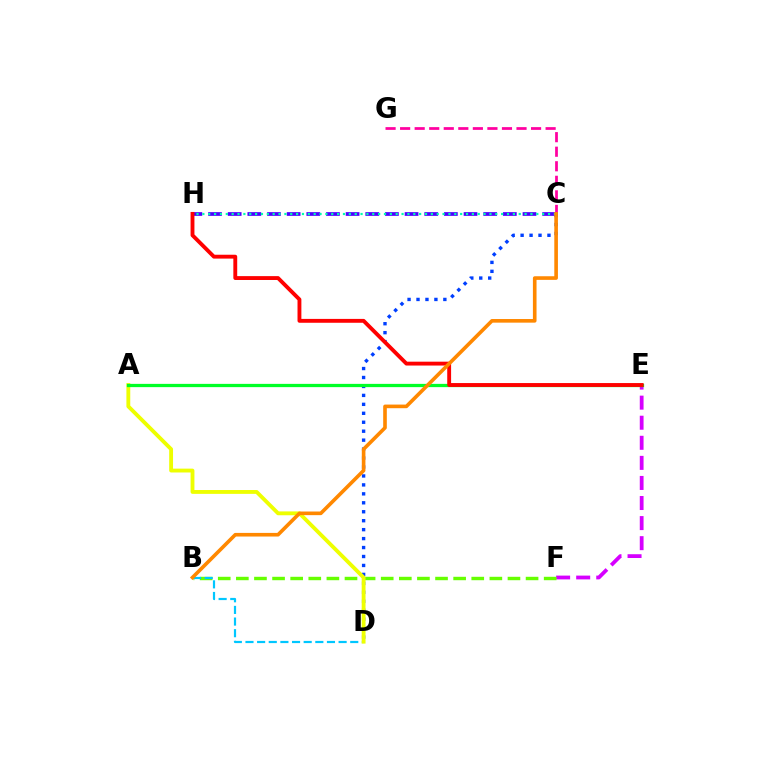{('C', 'D'): [{'color': '#003fff', 'line_style': 'dotted', 'thickness': 2.43}], ('E', 'F'): [{'color': '#d600ff', 'line_style': 'dashed', 'thickness': 2.73}], ('B', 'F'): [{'color': '#66ff00', 'line_style': 'dashed', 'thickness': 2.46}], ('C', 'H'): [{'color': '#4f00ff', 'line_style': 'dashed', 'thickness': 2.67}, {'color': '#00ffaf', 'line_style': 'dotted', 'thickness': 1.59}], ('B', 'D'): [{'color': '#00c7ff', 'line_style': 'dashed', 'thickness': 1.58}], ('C', 'G'): [{'color': '#ff00a0', 'line_style': 'dashed', 'thickness': 1.98}], ('A', 'D'): [{'color': '#eeff00', 'line_style': 'solid', 'thickness': 2.77}], ('A', 'E'): [{'color': '#00ff27', 'line_style': 'solid', 'thickness': 2.35}], ('E', 'H'): [{'color': '#ff0000', 'line_style': 'solid', 'thickness': 2.78}], ('B', 'C'): [{'color': '#ff8800', 'line_style': 'solid', 'thickness': 2.61}]}